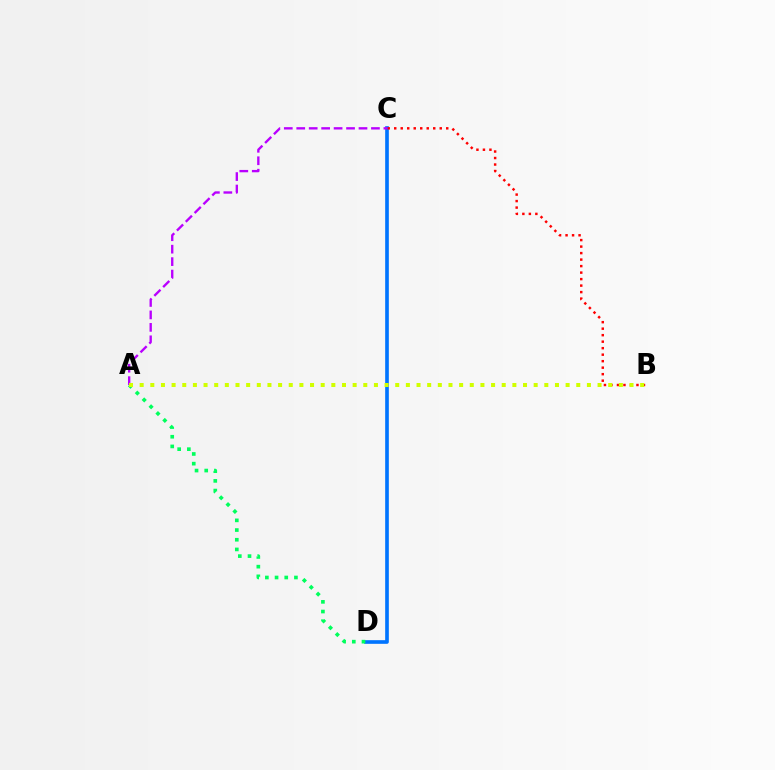{('C', 'D'): [{'color': '#0074ff', 'line_style': 'solid', 'thickness': 2.63}], ('B', 'C'): [{'color': '#ff0000', 'line_style': 'dotted', 'thickness': 1.77}], ('A', 'C'): [{'color': '#b900ff', 'line_style': 'dashed', 'thickness': 1.69}], ('A', 'D'): [{'color': '#00ff5c', 'line_style': 'dotted', 'thickness': 2.63}], ('A', 'B'): [{'color': '#d1ff00', 'line_style': 'dotted', 'thickness': 2.89}]}